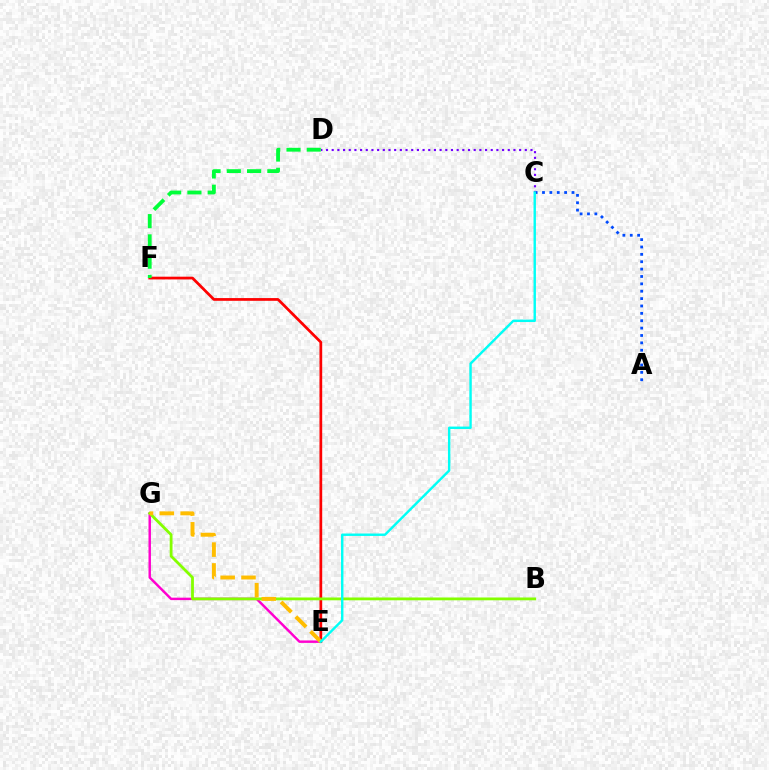{('E', 'G'): [{'color': '#ff00cf', 'line_style': 'solid', 'thickness': 1.76}, {'color': '#ffbd00', 'line_style': 'dashed', 'thickness': 2.83}], ('E', 'F'): [{'color': '#ff0000', 'line_style': 'solid', 'thickness': 1.96}], ('B', 'G'): [{'color': '#84ff00', 'line_style': 'solid', 'thickness': 2.02}], ('D', 'F'): [{'color': '#00ff39', 'line_style': 'dashed', 'thickness': 2.75}], ('A', 'C'): [{'color': '#004bff', 'line_style': 'dotted', 'thickness': 2.0}], ('C', 'D'): [{'color': '#7200ff', 'line_style': 'dotted', 'thickness': 1.54}], ('C', 'E'): [{'color': '#00fff6', 'line_style': 'solid', 'thickness': 1.74}]}